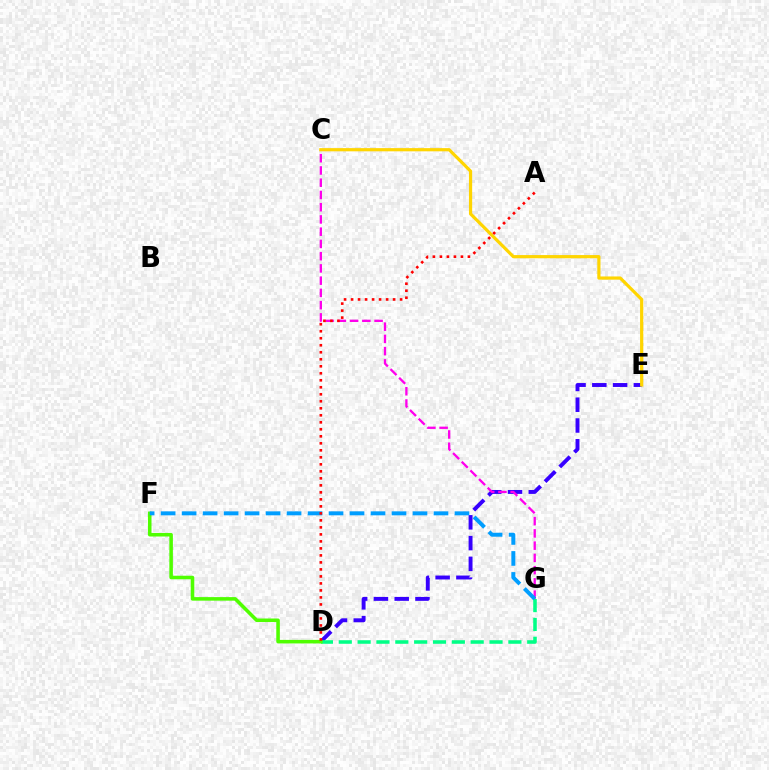{('D', 'E'): [{'color': '#3700ff', 'line_style': 'dashed', 'thickness': 2.82}], ('D', 'G'): [{'color': '#00ff86', 'line_style': 'dashed', 'thickness': 2.56}], ('D', 'F'): [{'color': '#4fff00', 'line_style': 'solid', 'thickness': 2.56}], ('C', 'G'): [{'color': '#ff00ed', 'line_style': 'dashed', 'thickness': 1.66}], ('C', 'E'): [{'color': '#ffd500', 'line_style': 'solid', 'thickness': 2.3}], ('F', 'G'): [{'color': '#009eff', 'line_style': 'dashed', 'thickness': 2.85}], ('A', 'D'): [{'color': '#ff0000', 'line_style': 'dotted', 'thickness': 1.9}]}